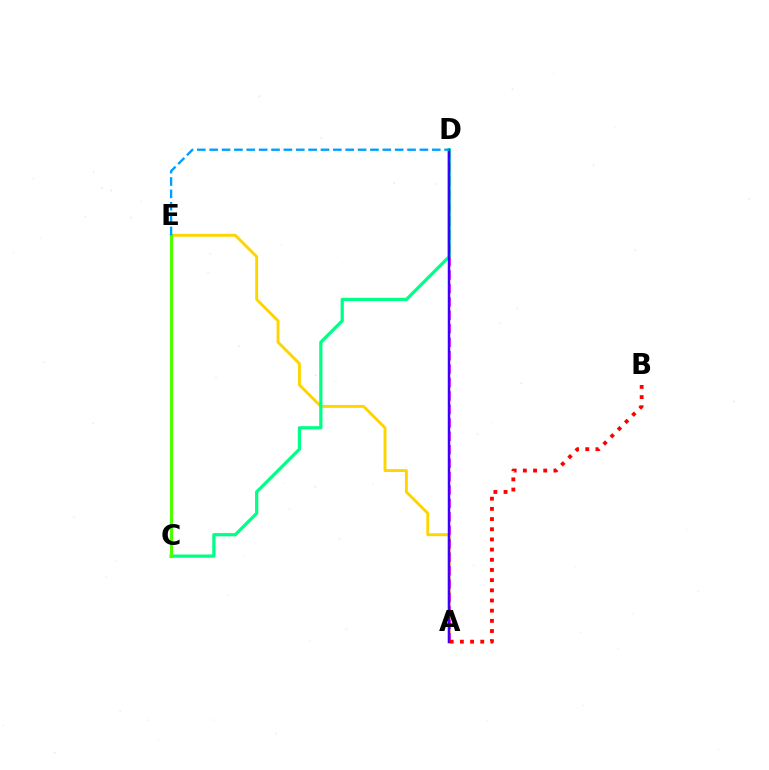{('A', 'E'): [{'color': '#ffd500', 'line_style': 'solid', 'thickness': 2.1}], ('A', 'D'): [{'color': '#ff00ed', 'line_style': 'dashed', 'thickness': 1.83}, {'color': '#3700ff', 'line_style': 'solid', 'thickness': 1.77}], ('C', 'D'): [{'color': '#00ff86', 'line_style': 'solid', 'thickness': 2.33}], ('C', 'E'): [{'color': '#4fff00', 'line_style': 'solid', 'thickness': 2.28}], ('A', 'B'): [{'color': '#ff0000', 'line_style': 'dotted', 'thickness': 2.77}], ('D', 'E'): [{'color': '#009eff', 'line_style': 'dashed', 'thickness': 1.68}]}